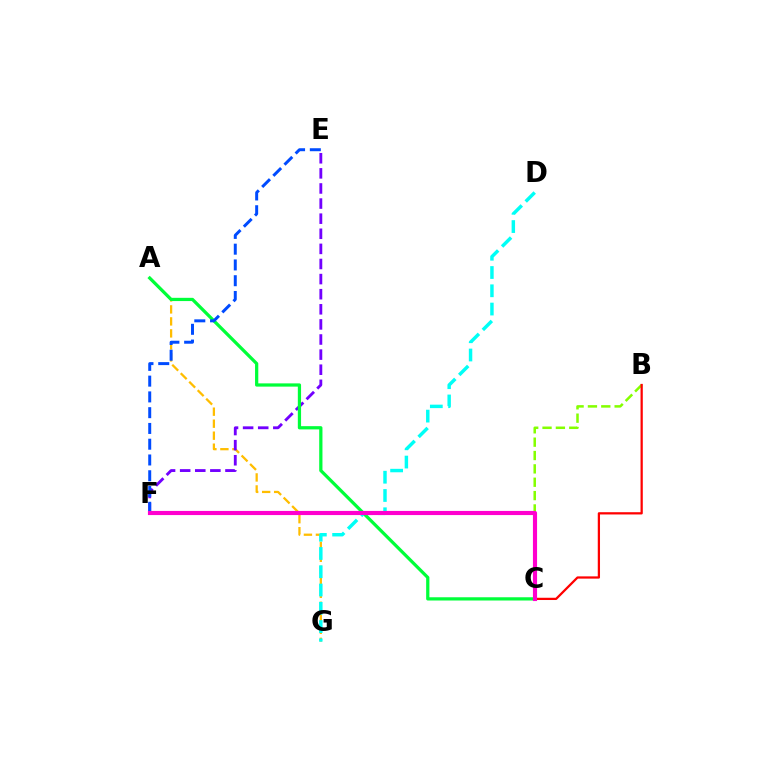{('B', 'C'): [{'color': '#84ff00', 'line_style': 'dashed', 'thickness': 1.81}, {'color': '#ff0000', 'line_style': 'solid', 'thickness': 1.62}], ('A', 'G'): [{'color': '#ffbd00', 'line_style': 'dashed', 'thickness': 1.63}], ('E', 'F'): [{'color': '#7200ff', 'line_style': 'dashed', 'thickness': 2.05}, {'color': '#004bff', 'line_style': 'dashed', 'thickness': 2.14}], ('A', 'C'): [{'color': '#00ff39', 'line_style': 'solid', 'thickness': 2.34}], ('D', 'G'): [{'color': '#00fff6', 'line_style': 'dashed', 'thickness': 2.48}], ('C', 'F'): [{'color': '#ff00cf', 'line_style': 'solid', 'thickness': 2.97}]}